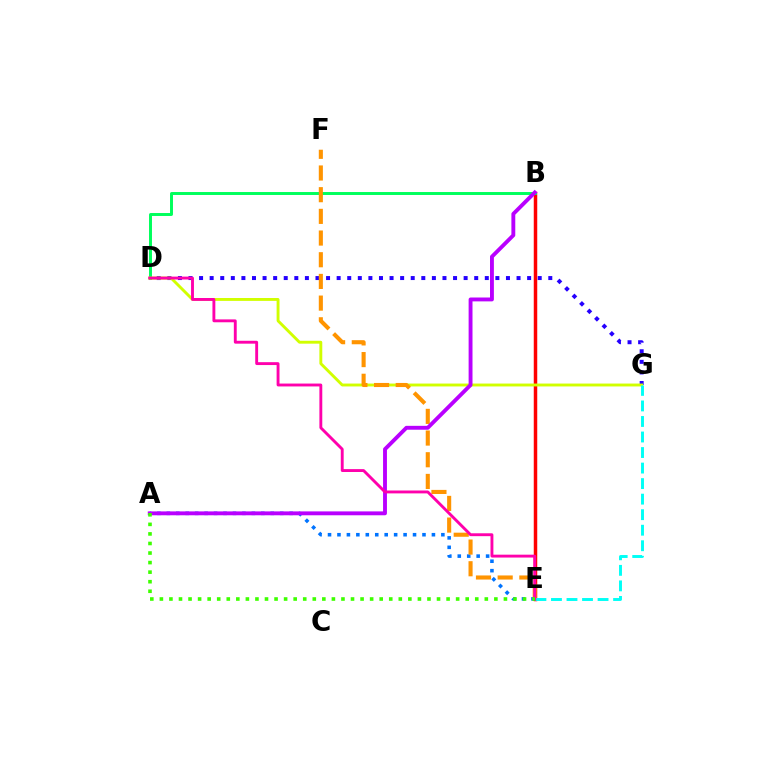{('D', 'G'): [{'color': '#2500ff', 'line_style': 'dotted', 'thickness': 2.88}, {'color': '#d1ff00', 'line_style': 'solid', 'thickness': 2.08}], ('A', 'E'): [{'color': '#0074ff', 'line_style': 'dotted', 'thickness': 2.57}, {'color': '#3dff00', 'line_style': 'dotted', 'thickness': 2.6}], ('B', 'E'): [{'color': '#ff0000', 'line_style': 'solid', 'thickness': 2.51}], ('B', 'D'): [{'color': '#00ff5c', 'line_style': 'solid', 'thickness': 2.12}], ('E', 'F'): [{'color': '#ff9400', 'line_style': 'dashed', 'thickness': 2.95}], ('E', 'G'): [{'color': '#00fff6', 'line_style': 'dashed', 'thickness': 2.11}], ('A', 'B'): [{'color': '#b900ff', 'line_style': 'solid', 'thickness': 2.79}], ('D', 'E'): [{'color': '#ff00ac', 'line_style': 'solid', 'thickness': 2.07}]}